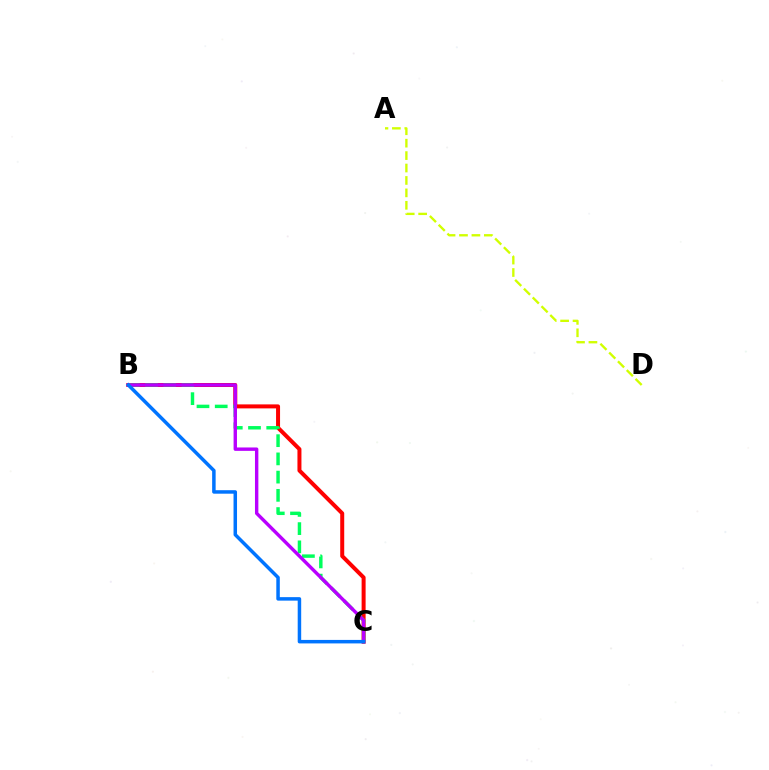{('A', 'D'): [{'color': '#d1ff00', 'line_style': 'dashed', 'thickness': 1.69}], ('B', 'C'): [{'color': '#ff0000', 'line_style': 'solid', 'thickness': 2.88}, {'color': '#00ff5c', 'line_style': 'dashed', 'thickness': 2.48}, {'color': '#b900ff', 'line_style': 'solid', 'thickness': 2.44}, {'color': '#0074ff', 'line_style': 'solid', 'thickness': 2.52}]}